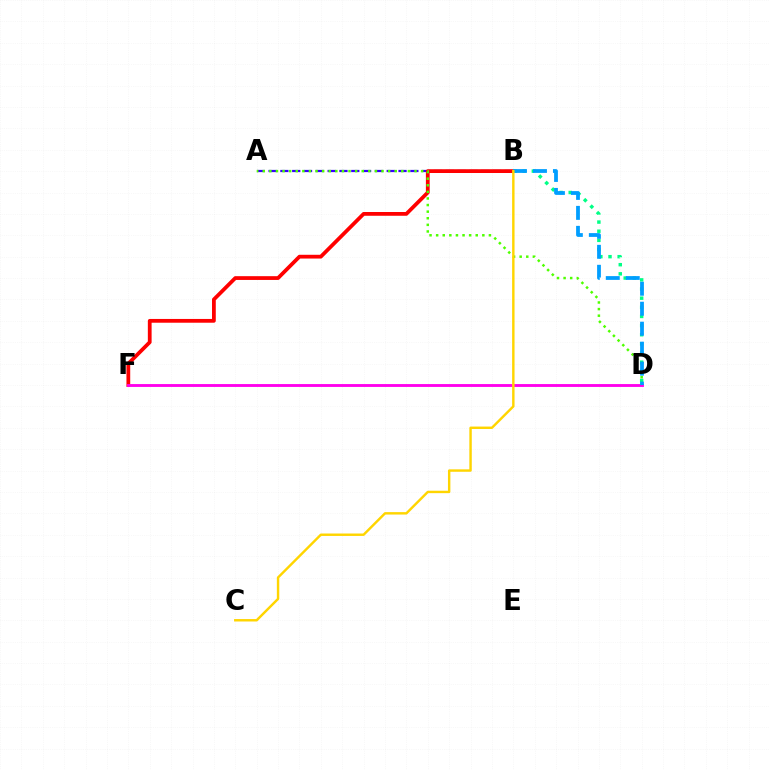{('A', 'B'): [{'color': '#3700ff', 'line_style': 'dashed', 'thickness': 1.6}], ('B', 'F'): [{'color': '#ff0000', 'line_style': 'solid', 'thickness': 2.72}], ('B', 'D'): [{'color': '#00ff86', 'line_style': 'dotted', 'thickness': 2.48}, {'color': '#009eff', 'line_style': 'dashed', 'thickness': 2.71}], ('A', 'D'): [{'color': '#4fff00', 'line_style': 'dotted', 'thickness': 1.79}], ('D', 'F'): [{'color': '#ff00ed', 'line_style': 'solid', 'thickness': 2.06}], ('B', 'C'): [{'color': '#ffd500', 'line_style': 'solid', 'thickness': 1.75}]}